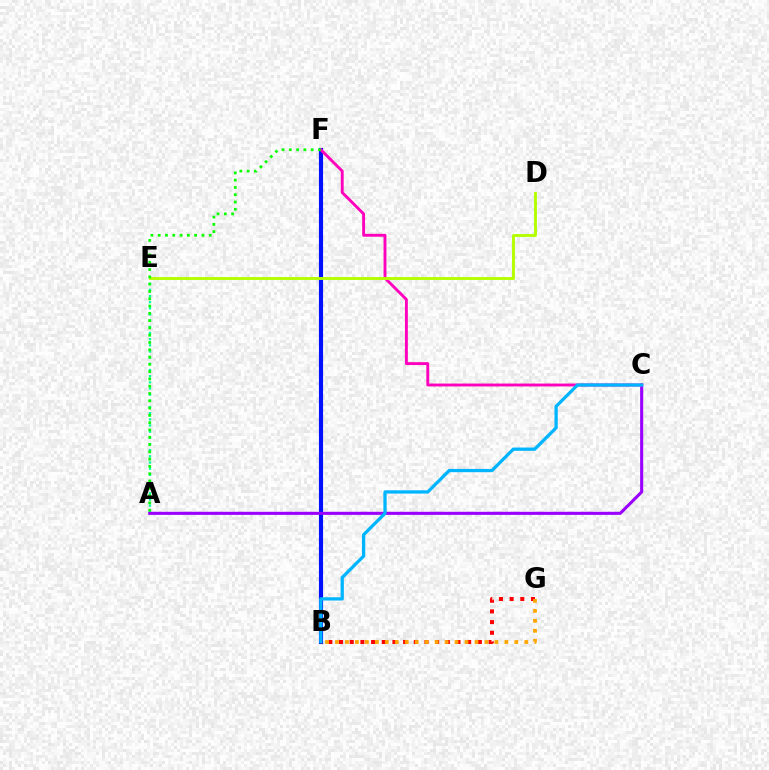{('B', 'F'): [{'color': '#0010ff', 'line_style': 'solid', 'thickness': 2.97}], ('B', 'G'): [{'color': '#ff0000', 'line_style': 'dotted', 'thickness': 2.9}, {'color': '#ffa500', 'line_style': 'dotted', 'thickness': 2.71}], ('A', 'E'): [{'color': '#00ff9d', 'line_style': 'dotted', 'thickness': 1.68}], ('A', 'C'): [{'color': '#9b00ff', 'line_style': 'solid', 'thickness': 2.22}], ('C', 'F'): [{'color': '#ff00bd', 'line_style': 'solid', 'thickness': 2.08}], ('B', 'C'): [{'color': '#00b5ff', 'line_style': 'solid', 'thickness': 2.35}], ('D', 'E'): [{'color': '#b3ff00', 'line_style': 'solid', 'thickness': 2.08}], ('A', 'F'): [{'color': '#08ff00', 'line_style': 'dotted', 'thickness': 1.98}]}